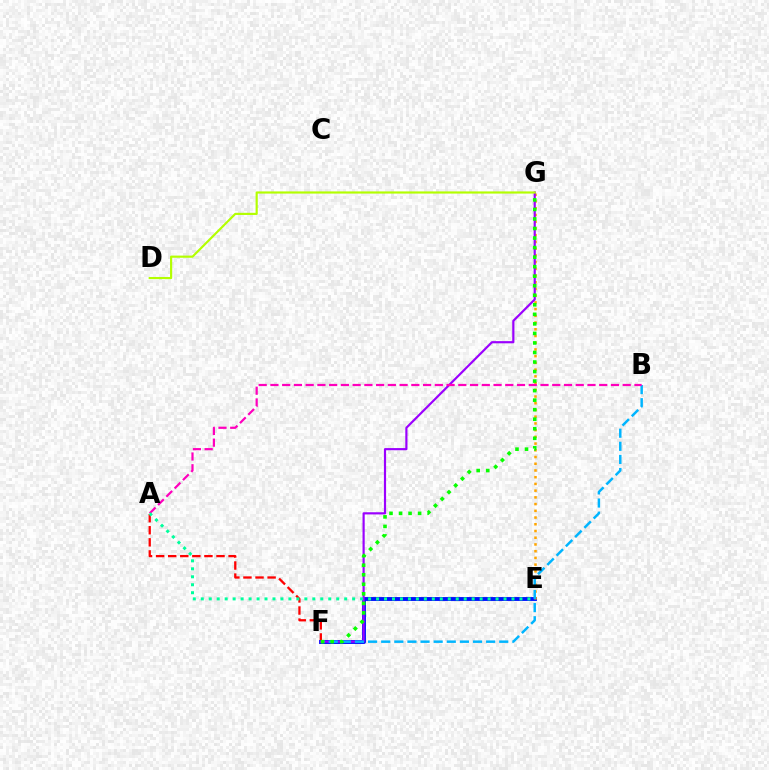{('A', 'F'): [{'color': '#ff0000', 'line_style': 'dashed', 'thickness': 1.64}], ('E', 'F'): [{'color': '#0010ff', 'line_style': 'solid', 'thickness': 2.79}], ('E', 'G'): [{'color': '#ffa500', 'line_style': 'dotted', 'thickness': 1.83}], ('F', 'G'): [{'color': '#9b00ff', 'line_style': 'solid', 'thickness': 1.57}, {'color': '#08ff00', 'line_style': 'dotted', 'thickness': 2.59}], ('B', 'F'): [{'color': '#00b5ff', 'line_style': 'dashed', 'thickness': 1.78}], ('D', 'G'): [{'color': '#b3ff00', 'line_style': 'solid', 'thickness': 1.56}], ('A', 'B'): [{'color': '#ff00bd', 'line_style': 'dashed', 'thickness': 1.6}], ('A', 'E'): [{'color': '#00ff9d', 'line_style': 'dotted', 'thickness': 2.16}]}